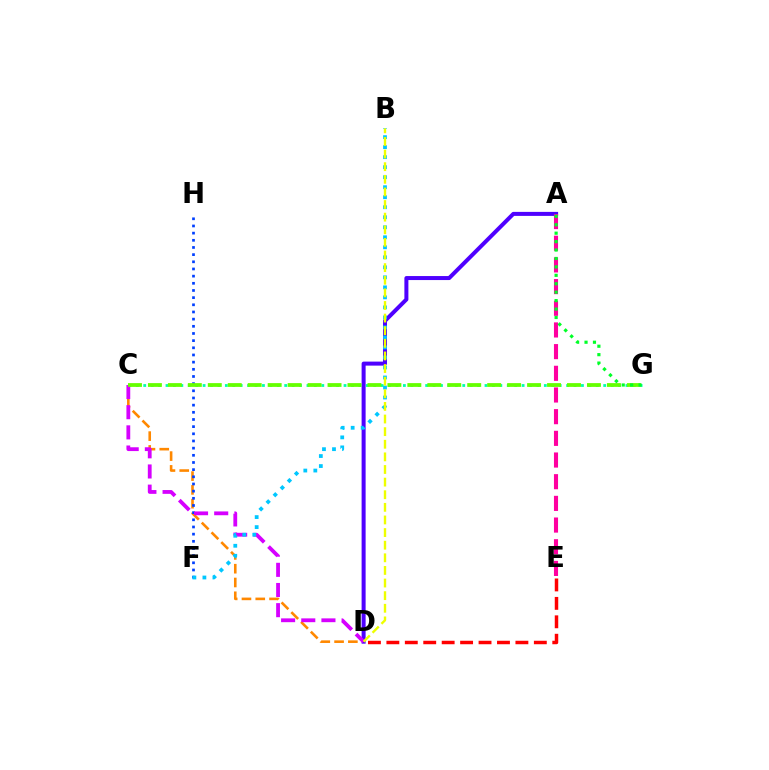{('C', 'D'): [{'color': '#ff8800', 'line_style': 'dashed', 'thickness': 1.87}, {'color': '#d600ff', 'line_style': 'dashed', 'thickness': 2.74}], ('C', 'G'): [{'color': '#00ffaf', 'line_style': 'dotted', 'thickness': 2.02}, {'color': '#66ff00', 'line_style': 'dashed', 'thickness': 2.71}], ('A', 'D'): [{'color': '#4f00ff', 'line_style': 'solid', 'thickness': 2.89}], ('F', 'H'): [{'color': '#003fff', 'line_style': 'dotted', 'thickness': 1.95}], ('D', 'E'): [{'color': '#ff0000', 'line_style': 'dashed', 'thickness': 2.5}], ('B', 'F'): [{'color': '#00c7ff', 'line_style': 'dotted', 'thickness': 2.72}], ('B', 'D'): [{'color': '#eeff00', 'line_style': 'dashed', 'thickness': 1.71}], ('A', 'E'): [{'color': '#ff00a0', 'line_style': 'dashed', 'thickness': 2.94}], ('A', 'G'): [{'color': '#00ff27', 'line_style': 'dotted', 'thickness': 2.29}]}